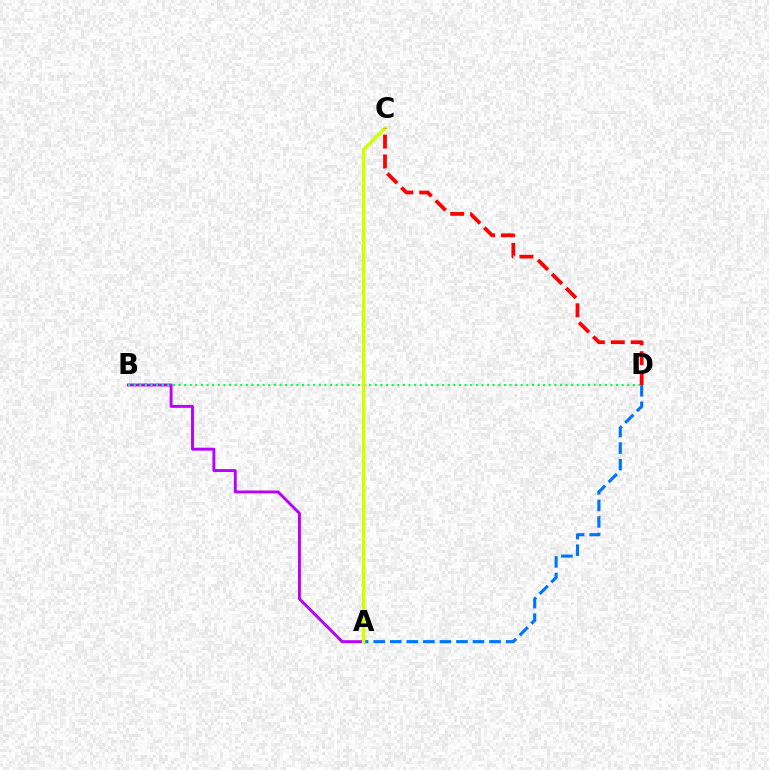{('A', 'D'): [{'color': '#0074ff', 'line_style': 'dashed', 'thickness': 2.25}], ('A', 'B'): [{'color': '#b900ff', 'line_style': 'solid', 'thickness': 2.09}], ('B', 'D'): [{'color': '#00ff5c', 'line_style': 'dotted', 'thickness': 1.52}], ('A', 'C'): [{'color': '#d1ff00', 'line_style': 'solid', 'thickness': 2.5}], ('C', 'D'): [{'color': '#ff0000', 'line_style': 'dashed', 'thickness': 2.7}]}